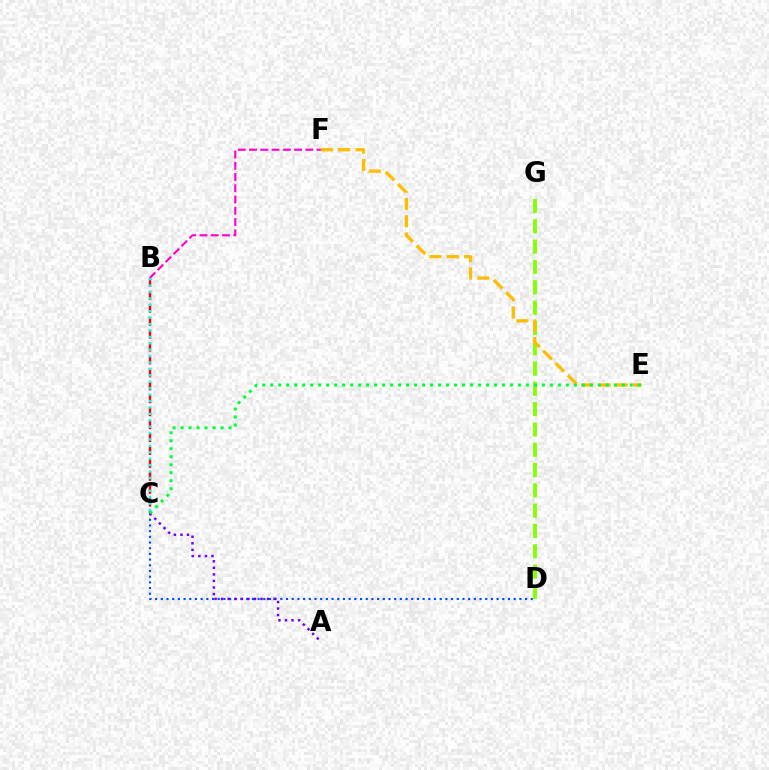{('C', 'D'): [{'color': '#004bff', 'line_style': 'dotted', 'thickness': 1.55}], ('D', 'G'): [{'color': '#84ff00', 'line_style': 'dashed', 'thickness': 2.76}], ('A', 'C'): [{'color': '#7200ff', 'line_style': 'dotted', 'thickness': 1.78}], ('B', 'C'): [{'color': '#ff0000', 'line_style': 'dashed', 'thickness': 1.75}, {'color': '#00fff6', 'line_style': 'dotted', 'thickness': 1.74}], ('E', 'F'): [{'color': '#ffbd00', 'line_style': 'dashed', 'thickness': 2.35}], ('B', 'F'): [{'color': '#ff00cf', 'line_style': 'dashed', 'thickness': 1.53}], ('C', 'E'): [{'color': '#00ff39', 'line_style': 'dotted', 'thickness': 2.17}]}